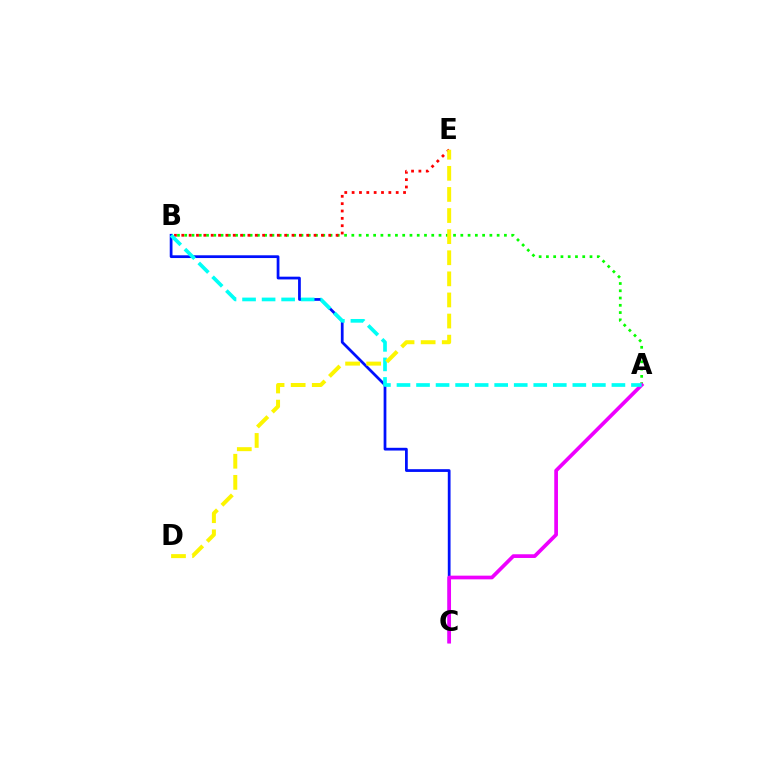{('A', 'B'): [{'color': '#08ff00', 'line_style': 'dotted', 'thickness': 1.97}, {'color': '#00fff6', 'line_style': 'dashed', 'thickness': 2.65}], ('B', 'C'): [{'color': '#0010ff', 'line_style': 'solid', 'thickness': 1.98}], ('A', 'C'): [{'color': '#ee00ff', 'line_style': 'solid', 'thickness': 2.67}], ('B', 'E'): [{'color': '#ff0000', 'line_style': 'dotted', 'thickness': 2.0}], ('D', 'E'): [{'color': '#fcf500', 'line_style': 'dashed', 'thickness': 2.87}]}